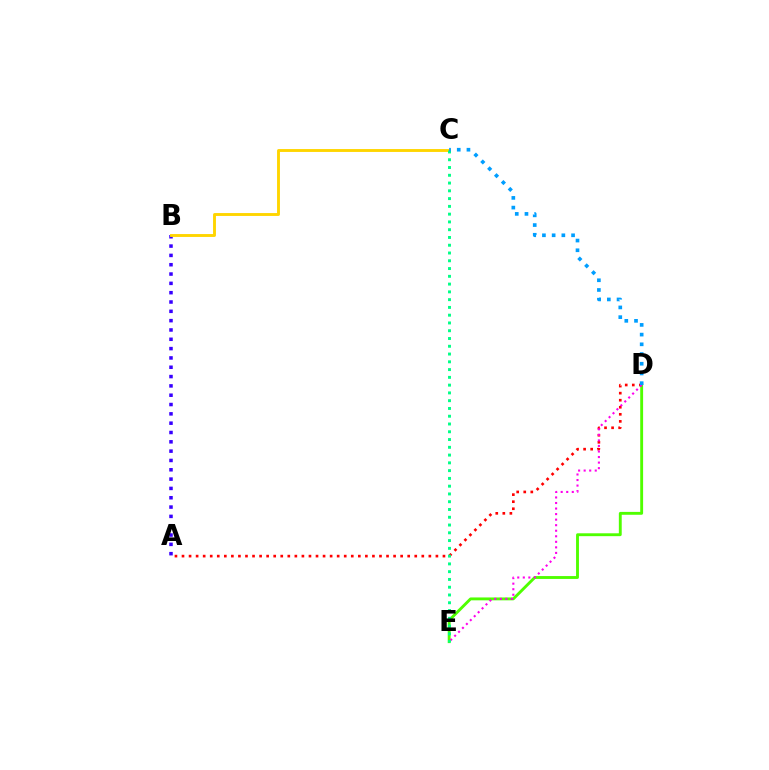{('D', 'E'): [{'color': '#4fff00', 'line_style': 'solid', 'thickness': 2.07}, {'color': '#ff00ed', 'line_style': 'dotted', 'thickness': 1.51}], ('A', 'D'): [{'color': '#ff0000', 'line_style': 'dotted', 'thickness': 1.92}], ('A', 'B'): [{'color': '#3700ff', 'line_style': 'dotted', 'thickness': 2.53}], ('B', 'C'): [{'color': '#ffd500', 'line_style': 'solid', 'thickness': 2.08}], ('C', 'E'): [{'color': '#00ff86', 'line_style': 'dotted', 'thickness': 2.11}], ('C', 'D'): [{'color': '#009eff', 'line_style': 'dotted', 'thickness': 2.64}]}